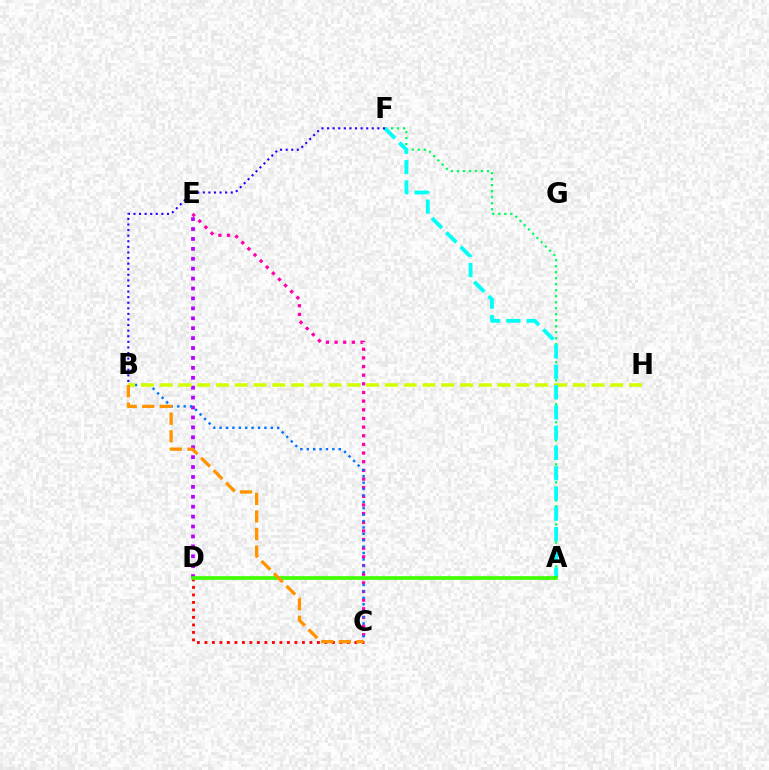{('D', 'E'): [{'color': '#b900ff', 'line_style': 'dotted', 'thickness': 2.69}], ('C', 'E'): [{'color': '#ff00ac', 'line_style': 'dotted', 'thickness': 2.35}], ('B', 'C'): [{'color': '#0074ff', 'line_style': 'dotted', 'thickness': 1.74}, {'color': '#ff9400', 'line_style': 'dashed', 'thickness': 2.39}], ('A', 'F'): [{'color': '#00ff5c', 'line_style': 'dotted', 'thickness': 1.63}, {'color': '#00fff6', 'line_style': 'dashed', 'thickness': 2.76}], ('B', 'H'): [{'color': '#d1ff00', 'line_style': 'dashed', 'thickness': 2.55}], ('C', 'D'): [{'color': '#ff0000', 'line_style': 'dotted', 'thickness': 2.04}], ('A', 'D'): [{'color': '#3dff00', 'line_style': 'solid', 'thickness': 2.64}], ('B', 'F'): [{'color': '#2500ff', 'line_style': 'dotted', 'thickness': 1.52}]}